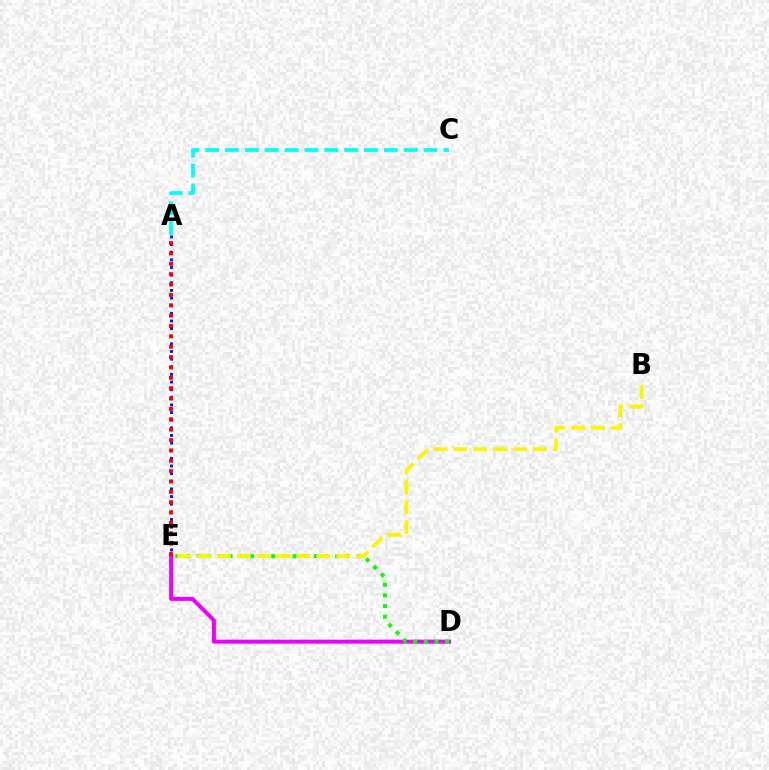{('D', 'E'): [{'color': '#ee00ff', 'line_style': 'solid', 'thickness': 2.86}, {'color': '#08ff00', 'line_style': 'dotted', 'thickness': 2.89}], ('A', 'C'): [{'color': '#00fff6', 'line_style': 'dashed', 'thickness': 2.7}], ('A', 'E'): [{'color': '#0010ff', 'line_style': 'dotted', 'thickness': 2.07}, {'color': '#ff0000', 'line_style': 'dotted', 'thickness': 2.82}], ('B', 'E'): [{'color': '#fcf500', 'line_style': 'dashed', 'thickness': 2.7}]}